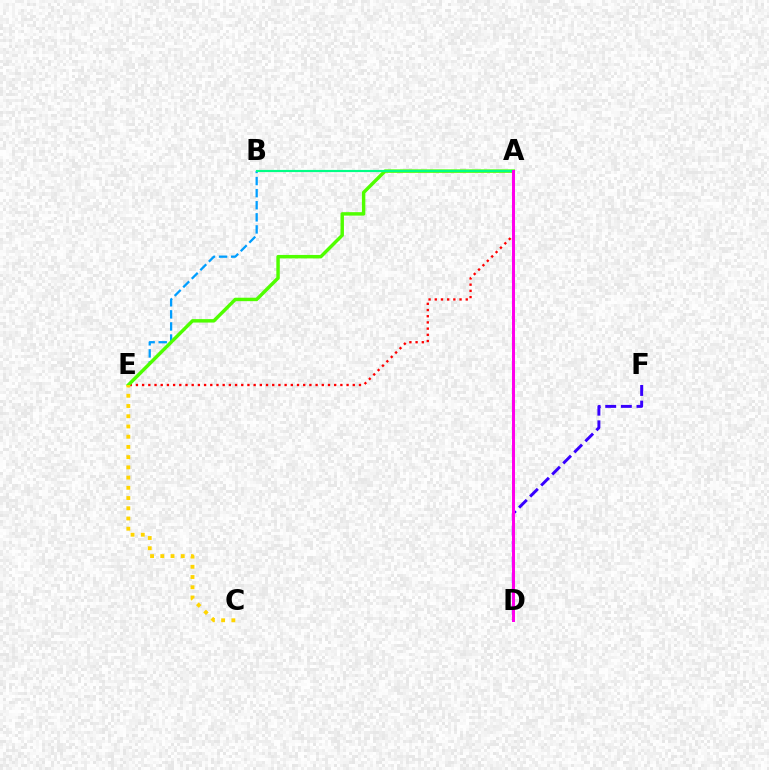{('B', 'E'): [{'color': '#009eff', 'line_style': 'dashed', 'thickness': 1.64}], ('A', 'E'): [{'color': '#ff0000', 'line_style': 'dotted', 'thickness': 1.68}, {'color': '#4fff00', 'line_style': 'solid', 'thickness': 2.48}], ('D', 'F'): [{'color': '#3700ff', 'line_style': 'dashed', 'thickness': 2.12}], ('A', 'B'): [{'color': '#00ff86', 'line_style': 'solid', 'thickness': 1.55}], ('A', 'D'): [{'color': '#ff00ed', 'line_style': 'solid', 'thickness': 2.16}], ('C', 'E'): [{'color': '#ffd500', 'line_style': 'dotted', 'thickness': 2.78}]}